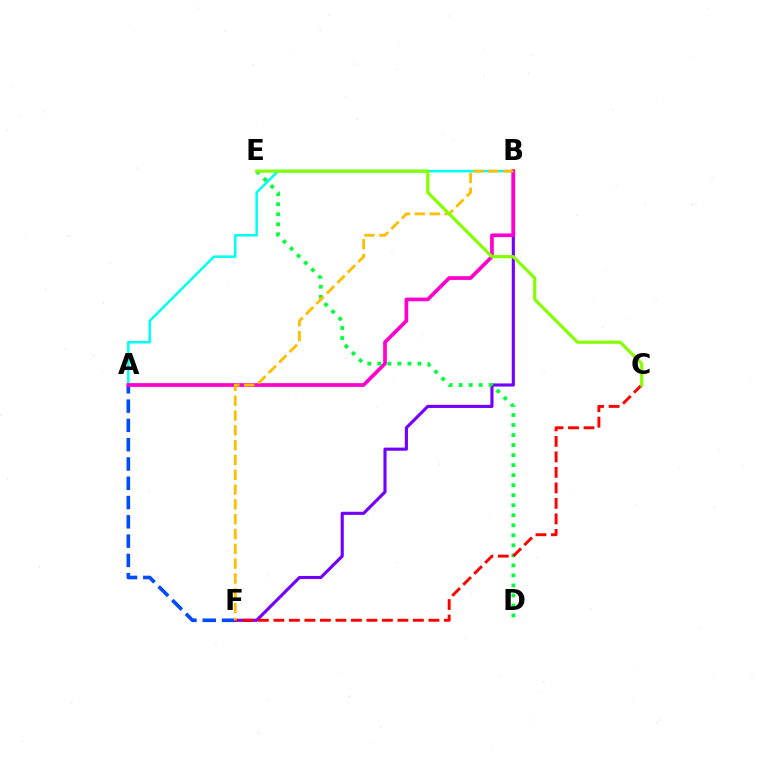{('B', 'F'): [{'color': '#7200ff', 'line_style': 'solid', 'thickness': 2.25}, {'color': '#ffbd00', 'line_style': 'dashed', 'thickness': 2.01}], ('A', 'B'): [{'color': '#00fff6', 'line_style': 'solid', 'thickness': 1.83}, {'color': '#ff00cf', 'line_style': 'solid', 'thickness': 2.67}], ('A', 'F'): [{'color': '#004bff', 'line_style': 'dashed', 'thickness': 2.62}], ('D', 'E'): [{'color': '#00ff39', 'line_style': 'dotted', 'thickness': 2.72}], ('C', 'F'): [{'color': '#ff0000', 'line_style': 'dashed', 'thickness': 2.11}], ('C', 'E'): [{'color': '#84ff00', 'line_style': 'solid', 'thickness': 2.28}]}